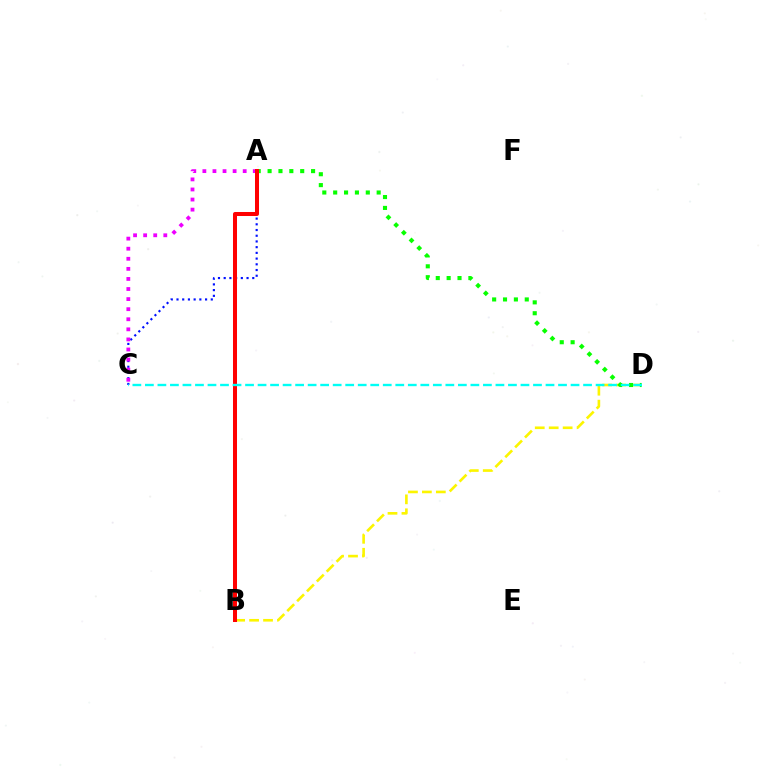{('B', 'D'): [{'color': '#fcf500', 'line_style': 'dashed', 'thickness': 1.89}], ('A', 'C'): [{'color': '#0010ff', 'line_style': 'dotted', 'thickness': 1.55}, {'color': '#ee00ff', 'line_style': 'dotted', 'thickness': 2.74}], ('A', 'D'): [{'color': '#08ff00', 'line_style': 'dotted', 'thickness': 2.95}], ('A', 'B'): [{'color': '#ff0000', 'line_style': 'solid', 'thickness': 2.89}], ('C', 'D'): [{'color': '#00fff6', 'line_style': 'dashed', 'thickness': 1.7}]}